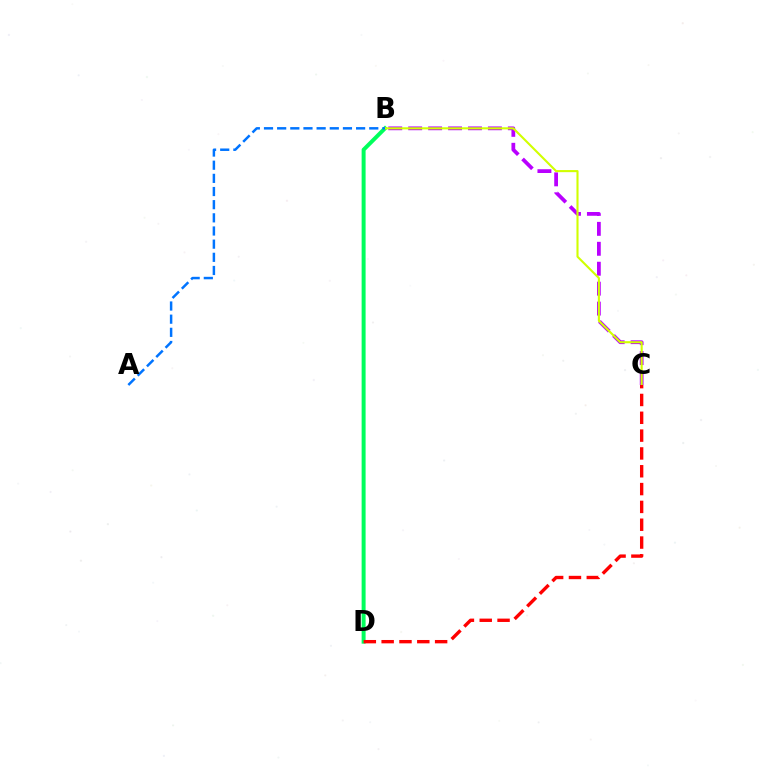{('B', 'C'): [{'color': '#b900ff', 'line_style': 'dashed', 'thickness': 2.71}, {'color': '#d1ff00', 'line_style': 'solid', 'thickness': 1.51}], ('B', 'D'): [{'color': '#00ff5c', 'line_style': 'solid', 'thickness': 2.86}], ('C', 'D'): [{'color': '#ff0000', 'line_style': 'dashed', 'thickness': 2.42}], ('A', 'B'): [{'color': '#0074ff', 'line_style': 'dashed', 'thickness': 1.79}]}